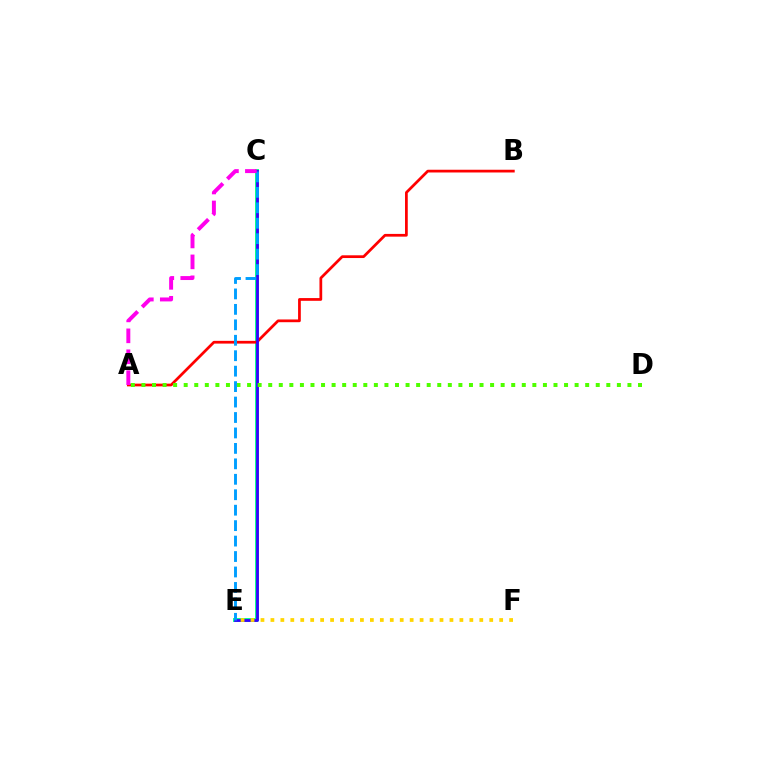{('C', 'E'): [{'color': '#00ff86', 'line_style': 'solid', 'thickness': 2.81}, {'color': '#3700ff', 'line_style': 'solid', 'thickness': 2.01}, {'color': '#009eff', 'line_style': 'dashed', 'thickness': 2.1}], ('A', 'B'): [{'color': '#ff0000', 'line_style': 'solid', 'thickness': 1.97}], ('E', 'F'): [{'color': '#ffd500', 'line_style': 'dotted', 'thickness': 2.7}], ('A', 'D'): [{'color': '#4fff00', 'line_style': 'dotted', 'thickness': 2.87}], ('A', 'C'): [{'color': '#ff00ed', 'line_style': 'dashed', 'thickness': 2.84}]}